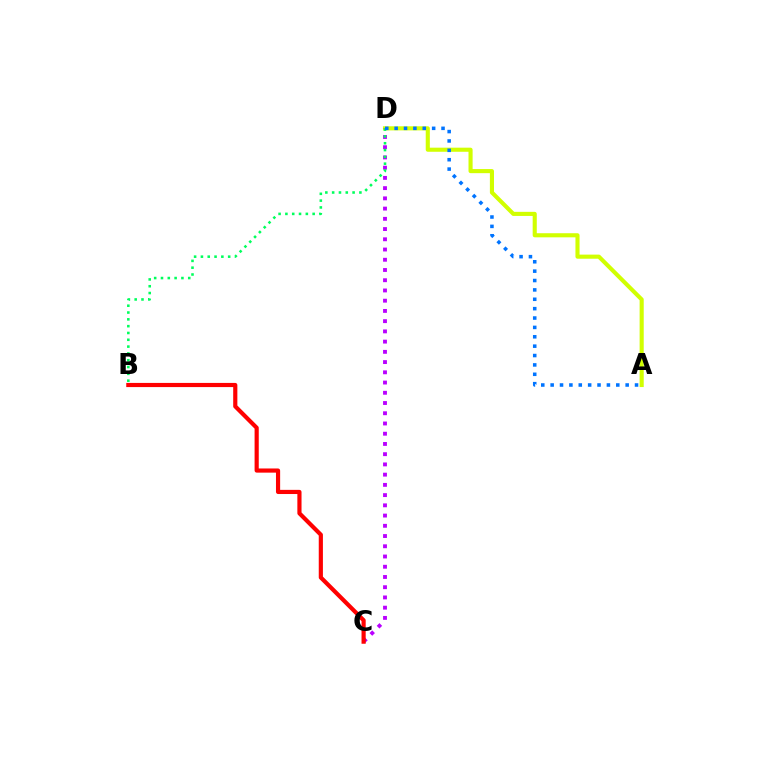{('A', 'D'): [{'color': '#d1ff00', 'line_style': 'solid', 'thickness': 2.96}, {'color': '#0074ff', 'line_style': 'dotted', 'thickness': 2.55}], ('C', 'D'): [{'color': '#b900ff', 'line_style': 'dotted', 'thickness': 2.78}], ('B', 'C'): [{'color': '#ff0000', 'line_style': 'solid', 'thickness': 3.0}], ('B', 'D'): [{'color': '#00ff5c', 'line_style': 'dotted', 'thickness': 1.85}]}